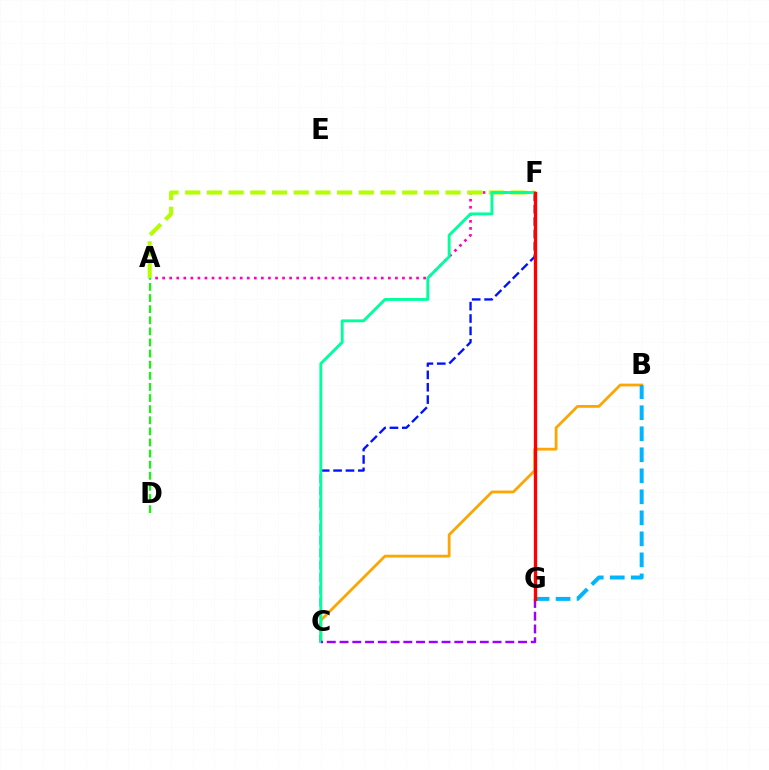{('B', 'C'): [{'color': '#ffa500', 'line_style': 'solid', 'thickness': 2.0}], ('C', 'F'): [{'color': '#0010ff', 'line_style': 'dashed', 'thickness': 1.68}, {'color': '#00ff9d', 'line_style': 'solid', 'thickness': 2.08}], ('A', 'F'): [{'color': '#ff00bd', 'line_style': 'dotted', 'thickness': 1.92}, {'color': '#b3ff00', 'line_style': 'dashed', 'thickness': 2.95}], ('B', 'G'): [{'color': '#00b5ff', 'line_style': 'dashed', 'thickness': 2.86}], ('C', 'G'): [{'color': '#9b00ff', 'line_style': 'dashed', 'thickness': 1.73}], ('A', 'D'): [{'color': '#08ff00', 'line_style': 'dashed', 'thickness': 1.51}], ('F', 'G'): [{'color': '#ff0000', 'line_style': 'solid', 'thickness': 2.4}]}